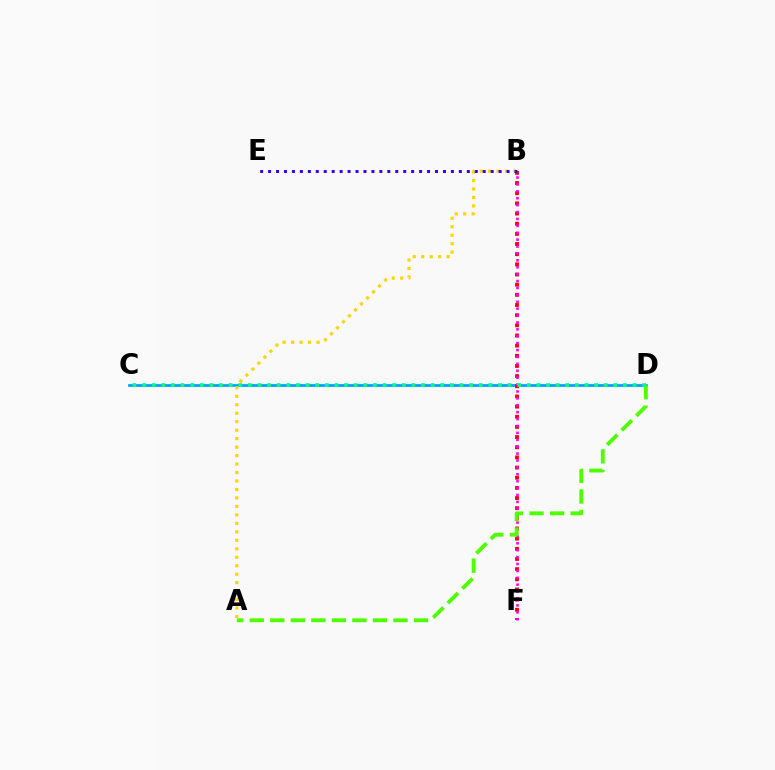{('C', 'D'): [{'color': '#009eff', 'line_style': 'solid', 'thickness': 1.94}, {'color': '#00ff86', 'line_style': 'dotted', 'thickness': 2.61}], ('B', 'F'): [{'color': '#ff0000', 'line_style': 'dotted', 'thickness': 2.76}, {'color': '#ff00ed', 'line_style': 'dotted', 'thickness': 1.88}], ('A', 'D'): [{'color': '#4fff00', 'line_style': 'dashed', 'thickness': 2.79}], ('A', 'B'): [{'color': '#ffd500', 'line_style': 'dotted', 'thickness': 2.3}], ('B', 'E'): [{'color': '#3700ff', 'line_style': 'dotted', 'thickness': 2.16}]}